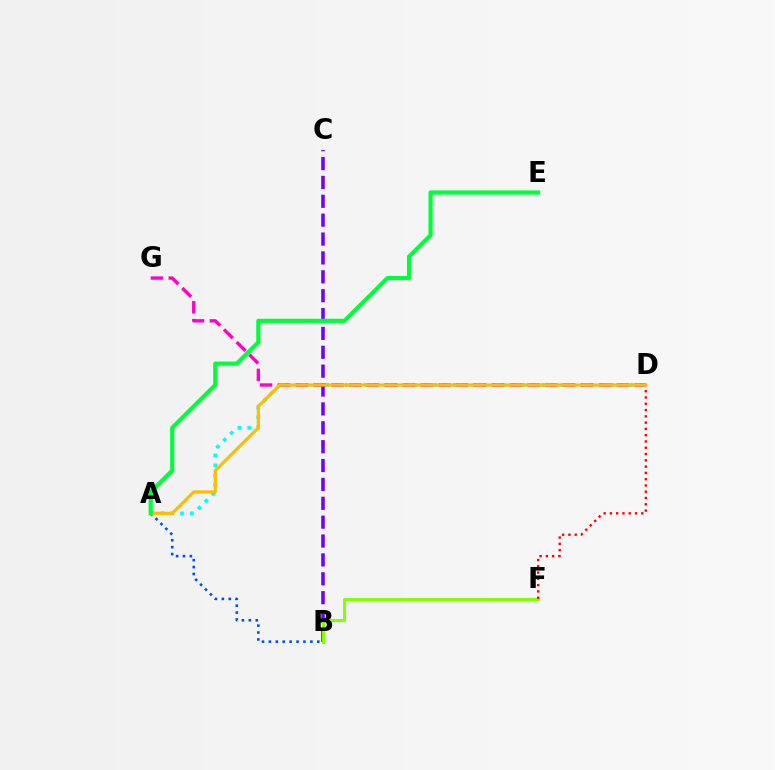{('A', 'D'): [{'color': '#00fff6', 'line_style': 'dotted', 'thickness': 2.67}, {'color': '#ffbd00', 'line_style': 'solid', 'thickness': 2.29}], ('A', 'B'): [{'color': '#004bff', 'line_style': 'dotted', 'thickness': 1.88}], ('B', 'C'): [{'color': '#7200ff', 'line_style': 'dashed', 'thickness': 2.56}], ('D', 'G'): [{'color': '#ff00cf', 'line_style': 'dashed', 'thickness': 2.42}], ('B', 'F'): [{'color': '#84ff00', 'line_style': 'solid', 'thickness': 2.18}], ('D', 'F'): [{'color': '#ff0000', 'line_style': 'dotted', 'thickness': 1.71}], ('A', 'E'): [{'color': '#00ff39', 'line_style': 'solid', 'thickness': 2.99}]}